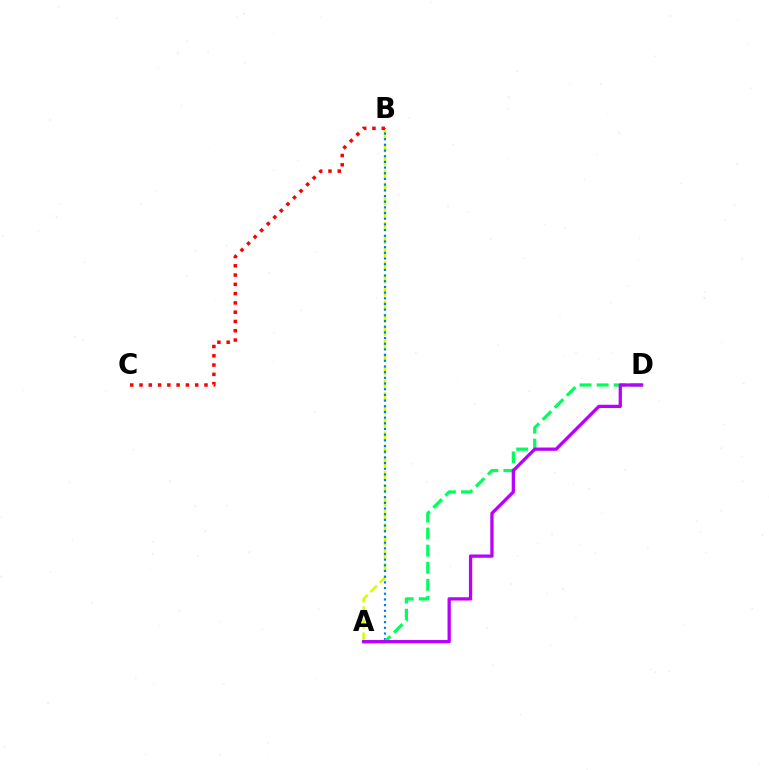{('A', 'B'): [{'color': '#d1ff00', 'line_style': 'dashed', 'thickness': 1.78}, {'color': '#0074ff', 'line_style': 'dotted', 'thickness': 1.54}], ('B', 'C'): [{'color': '#ff0000', 'line_style': 'dotted', 'thickness': 2.52}], ('A', 'D'): [{'color': '#00ff5c', 'line_style': 'dashed', 'thickness': 2.32}, {'color': '#b900ff', 'line_style': 'solid', 'thickness': 2.36}]}